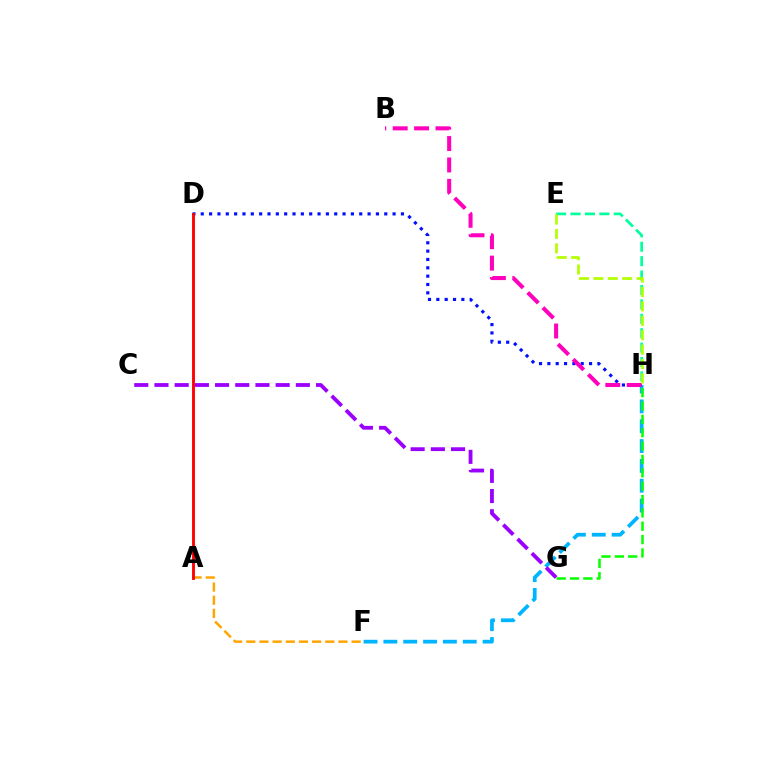{('F', 'H'): [{'color': '#00b5ff', 'line_style': 'dashed', 'thickness': 2.7}], ('E', 'H'): [{'color': '#00ff9d', 'line_style': 'dashed', 'thickness': 1.96}, {'color': '#b3ff00', 'line_style': 'dashed', 'thickness': 1.96}], ('A', 'F'): [{'color': '#ffa500', 'line_style': 'dashed', 'thickness': 1.79}], ('G', 'H'): [{'color': '#08ff00', 'line_style': 'dashed', 'thickness': 1.82}], ('D', 'H'): [{'color': '#0010ff', 'line_style': 'dotted', 'thickness': 2.27}], ('B', 'H'): [{'color': '#ff00bd', 'line_style': 'dashed', 'thickness': 2.91}], ('C', 'G'): [{'color': '#9b00ff', 'line_style': 'dashed', 'thickness': 2.74}], ('A', 'D'): [{'color': '#ff0000', 'line_style': 'solid', 'thickness': 2.07}]}